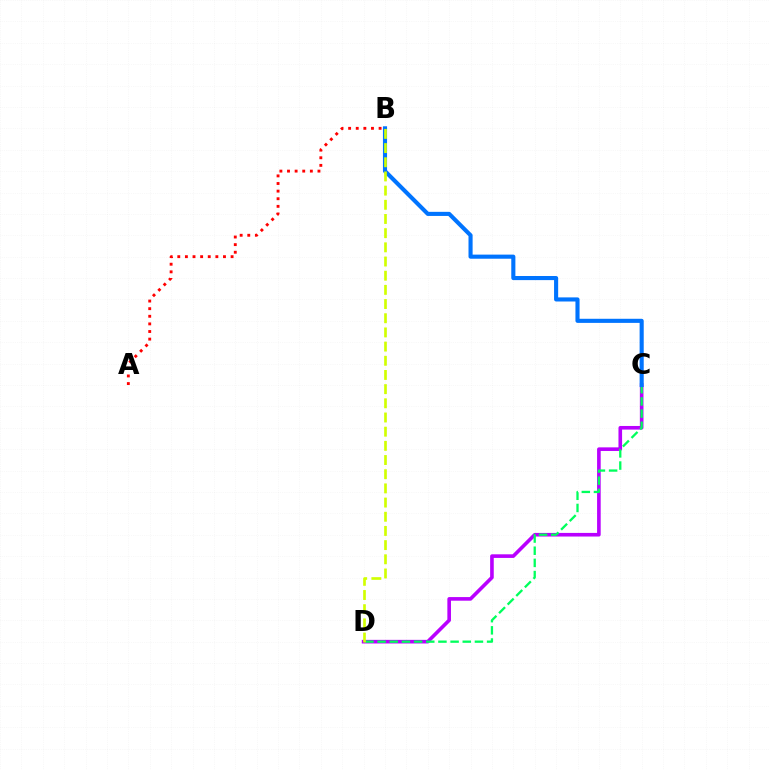{('C', 'D'): [{'color': '#b900ff', 'line_style': 'solid', 'thickness': 2.6}, {'color': '#00ff5c', 'line_style': 'dashed', 'thickness': 1.65}], ('B', 'C'): [{'color': '#0074ff', 'line_style': 'solid', 'thickness': 2.96}], ('B', 'D'): [{'color': '#d1ff00', 'line_style': 'dashed', 'thickness': 1.93}], ('A', 'B'): [{'color': '#ff0000', 'line_style': 'dotted', 'thickness': 2.07}]}